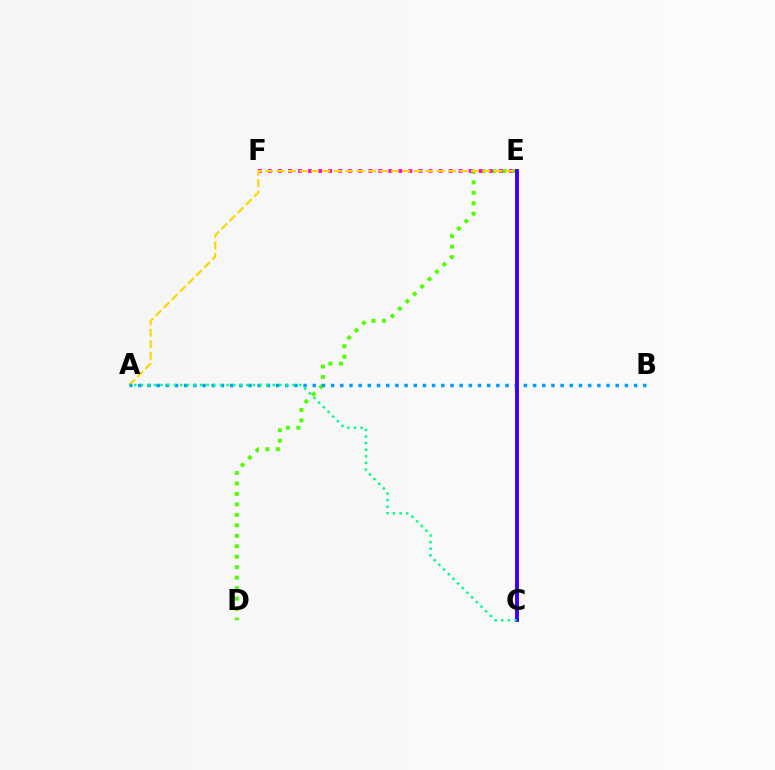{('D', 'E'): [{'color': '#4fff00', 'line_style': 'dotted', 'thickness': 2.84}], ('E', 'F'): [{'color': '#ff00ed', 'line_style': 'dotted', 'thickness': 2.73}], ('A', 'E'): [{'color': '#ffd500', 'line_style': 'dashed', 'thickness': 1.55}], ('C', 'E'): [{'color': '#ff0000', 'line_style': 'solid', 'thickness': 2.62}, {'color': '#3700ff', 'line_style': 'solid', 'thickness': 2.66}], ('A', 'B'): [{'color': '#009eff', 'line_style': 'dotted', 'thickness': 2.49}], ('A', 'C'): [{'color': '#00ff86', 'line_style': 'dotted', 'thickness': 1.79}]}